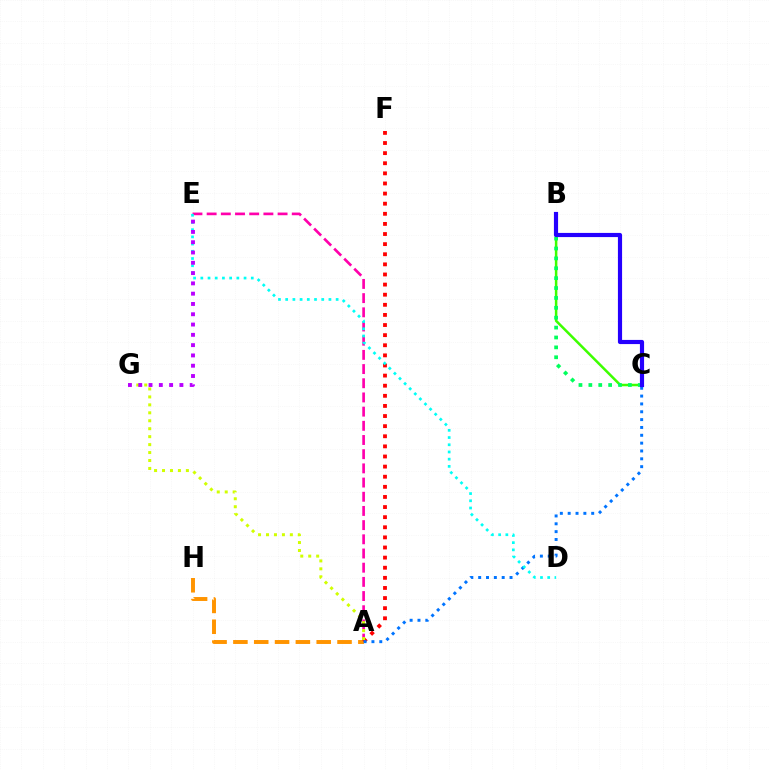{('B', 'C'): [{'color': '#3dff00', 'line_style': 'solid', 'thickness': 1.81}, {'color': '#00ff5c', 'line_style': 'dotted', 'thickness': 2.69}, {'color': '#2500ff', 'line_style': 'solid', 'thickness': 3.0}], ('A', 'E'): [{'color': '#ff00ac', 'line_style': 'dashed', 'thickness': 1.93}], ('A', 'H'): [{'color': '#ff9400', 'line_style': 'dashed', 'thickness': 2.83}], ('A', 'F'): [{'color': '#ff0000', 'line_style': 'dotted', 'thickness': 2.75}], ('A', 'G'): [{'color': '#d1ff00', 'line_style': 'dotted', 'thickness': 2.16}], ('A', 'C'): [{'color': '#0074ff', 'line_style': 'dotted', 'thickness': 2.13}], ('D', 'E'): [{'color': '#00fff6', 'line_style': 'dotted', 'thickness': 1.96}], ('E', 'G'): [{'color': '#b900ff', 'line_style': 'dotted', 'thickness': 2.8}]}